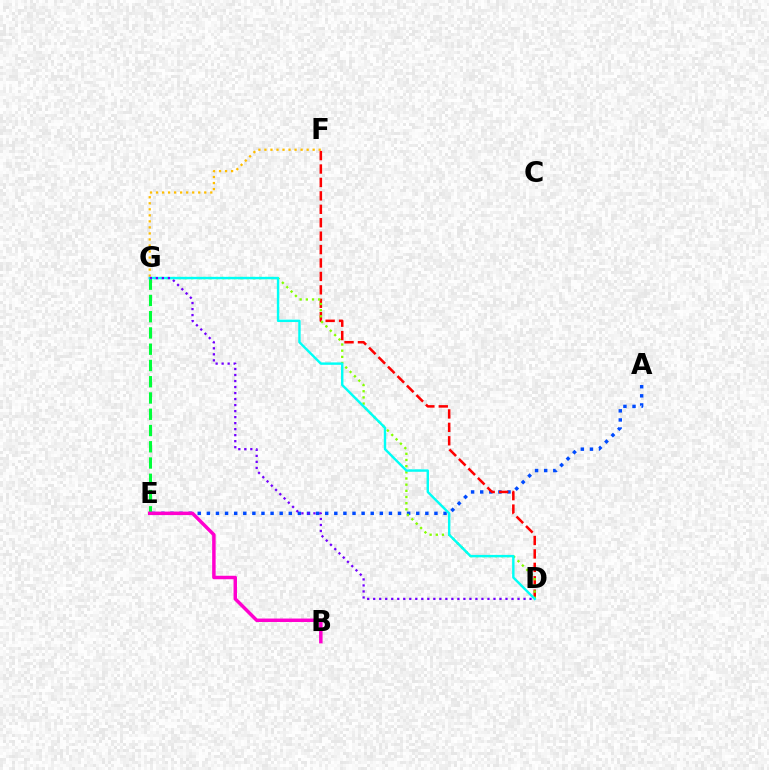{('E', 'G'): [{'color': '#00ff39', 'line_style': 'dashed', 'thickness': 2.21}], ('F', 'G'): [{'color': '#ffbd00', 'line_style': 'dotted', 'thickness': 1.64}], ('A', 'E'): [{'color': '#004bff', 'line_style': 'dotted', 'thickness': 2.47}], ('D', 'F'): [{'color': '#ff0000', 'line_style': 'dashed', 'thickness': 1.82}], ('D', 'G'): [{'color': '#84ff00', 'line_style': 'dotted', 'thickness': 1.68}, {'color': '#00fff6', 'line_style': 'solid', 'thickness': 1.74}, {'color': '#7200ff', 'line_style': 'dotted', 'thickness': 1.63}], ('B', 'E'): [{'color': '#ff00cf', 'line_style': 'solid', 'thickness': 2.5}]}